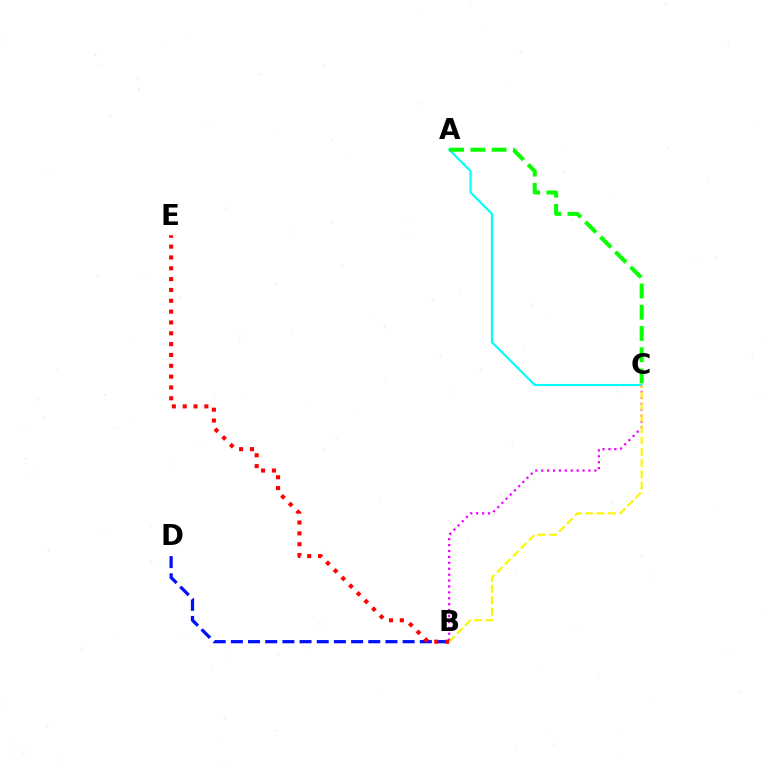{('A', 'C'): [{'color': '#00fff6', 'line_style': 'solid', 'thickness': 1.54}, {'color': '#08ff00', 'line_style': 'dashed', 'thickness': 2.89}], ('B', 'C'): [{'color': '#ee00ff', 'line_style': 'dotted', 'thickness': 1.61}, {'color': '#fcf500', 'line_style': 'dashed', 'thickness': 1.53}], ('B', 'D'): [{'color': '#0010ff', 'line_style': 'dashed', 'thickness': 2.33}], ('B', 'E'): [{'color': '#ff0000', 'line_style': 'dotted', 'thickness': 2.94}]}